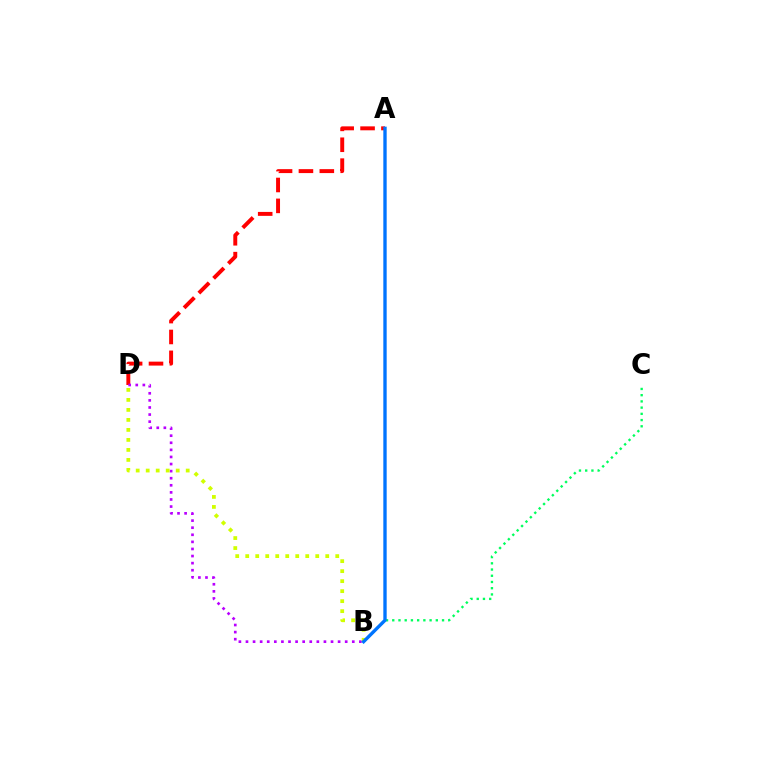{('B', 'C'): [{'color': '#00ff5c', 'line_style': 'dotted', 'thickness': 1.69}], ('A', 'D'): [{'color': '#ff0000', 'line_style': 'dashed', 'thickness': 2.84}], ('B', 'D'): [{'color': '#b900ff', 'line_style': 'dotted', 'thickness': 1.93}, {'color': '#d1ff00', 'line_style': 'dotted', 'thickness': 2.72}], ('A', 'B'): [{'color': '#0074ff', 'line_style': 'solid', 'thickness': 2.42}]}